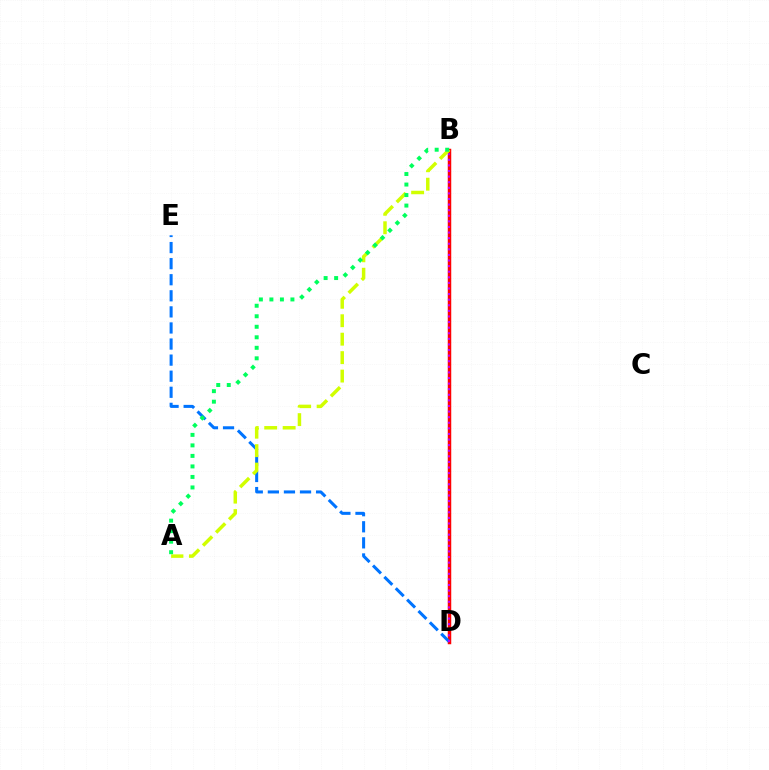{('B', 'D'): [{'color': '#ff0000', 'line_style': 'solid', 'thickness': 2.5}, {'color': '#b900ff', 'line_style': 'dotted', 'thickness': 1.52}], ('D', 'E'): [{'color': '#0074ff', 'line_style': 'dashed', 'thickness': 2.18}], ('A', 'B'): [{'color': '#d1ff00', 'line_style': 'dashed', 'thickness': 2.51}, {'color': '#00ff5c', 'line_style': 'dotted', 'thickness': 2.86}]}